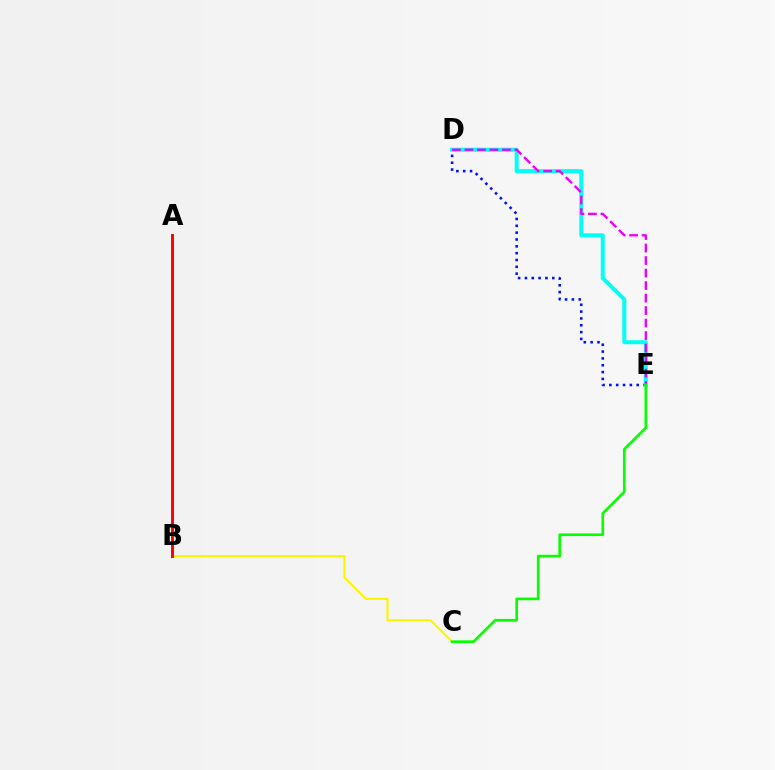{('D', 'E'): [{'color': '#0010ff', 'line_style': 'dotted', 'thickness': 1.86}, {'color': '#00fff6', 'line_style': 'solid', 'thickness': 2.87}, {'color': '#ee00ff', 'line_style': 'dashed', 'thickness': 1.7}], ('B', 'C'): [{'color': '#fcf500', 'line_style': 'solid', 'thickness': 1.52}], ('C', 'E'): [{'color': '#08ff00', 'line_style': 'solid', 'thickness': 1.92}], ('A', 'B'): [{'color': '#ff0000', 'line_style': 'solid', 'thickness': 2.11}]}